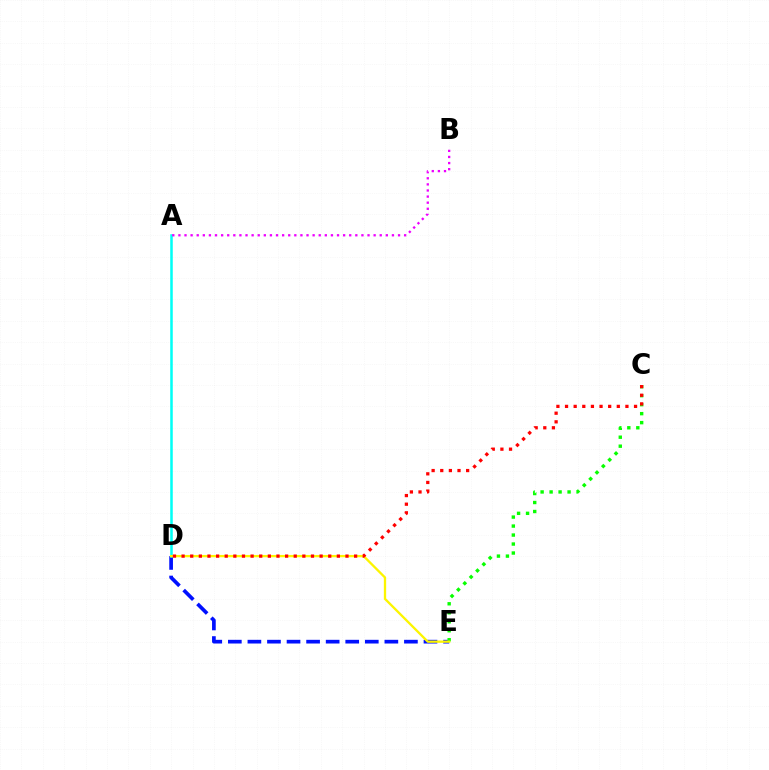{('D', 'E'): [{'color': '#0010ff', 'line_style': 'dashed', 'thickness': 2.66}, {'color': '#fcf500', 'line_style': 'solid', 'thickness': 1.66}], ('A', 'D'): [{'color': '#00fff6', 'line_style': 'solid', 'thickness': 1.82}], ('C', 'E'): [{'color': '#08ff00', 'line_style': 'dotted', 'thickness': 2.44}], ('A', 'B'): [{'color': '#ee00ff', 'line_style': 'dotted', 'thickness': 1.66}], ('C', 'D'): [{'color': '#ff0000', 'line_style': 'dotted', 'thickness': 2.34}]}